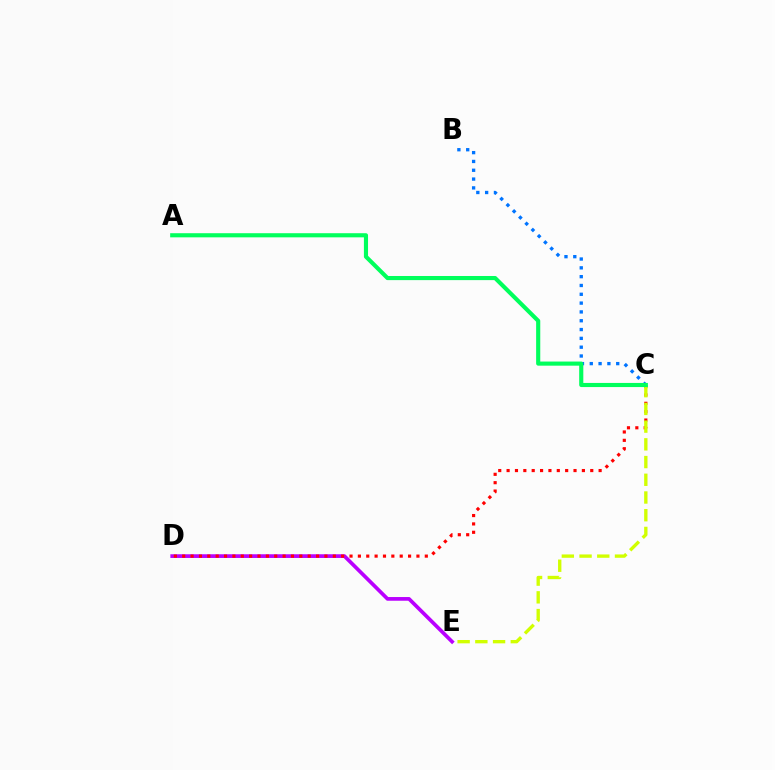{('D', 'E'): [{'color': '#b900ff', 'line_style': 'solid', 'thickness': 2.66}], ('B', 'C'): [{'color': '#0074ff', 'line_style': 'dotted', 'thickness': 2.4}], ('C', 'D'): [{'color': '#ff0000', 'line_style': 'dotted', 'thickness': 2.27}], ('C', 'E'): [{'color': '#d1ff00', 'line_style': 'dashed', 'thickness': 2.41}], ('A', 'C'): [{'color': '#00ff5c', 'line_style': 'solid', 'thickness': 2.97}]}